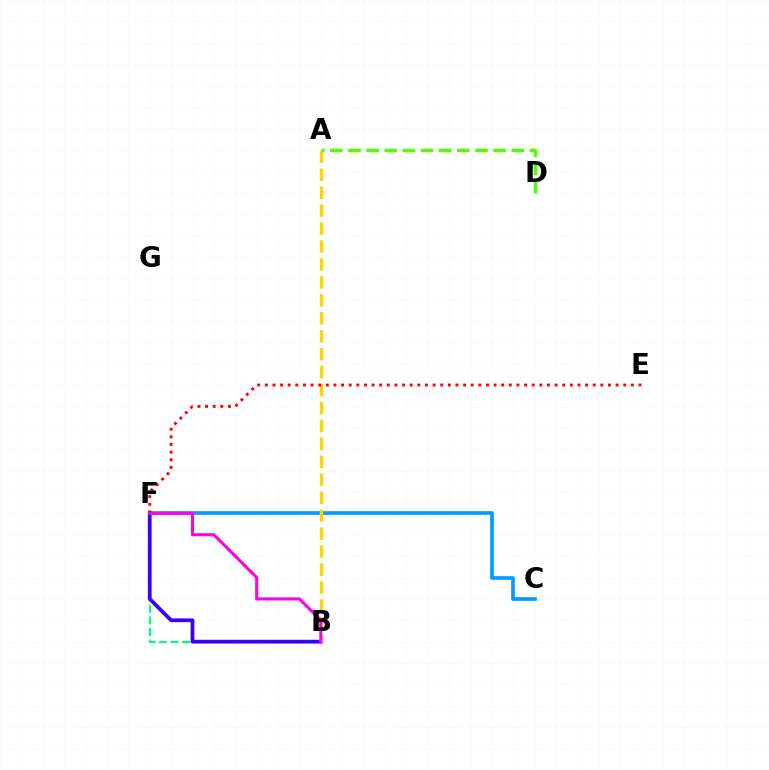{('C', 'F'): [{'color': '#009eff', 'line_style': 'solid', 'thickness': 2.64}], ('B', 'F'): [{'color': '#00ff86', 'line_style': 'dashed', 'thickness': 1.56}, {'color': '#3700ff', 'line_style': 'solid', 'thickness': 2.7}, {'color': '#ff00ed', 'line_style': 'solid', 'thickness': 2.2}], ('A', 'B'): [{'color': '#ffd500', 'line_style': 'dashed', 'thickness': 2.44}], ('E', 'F'): [{'color': '#ff0000', 'line_style': 'dotted', 'thickness': 2.07}], ('A', 'D'): [{'color': '#4fff00', 'line_style': 'dashed', 'thickness': 2.46}]}